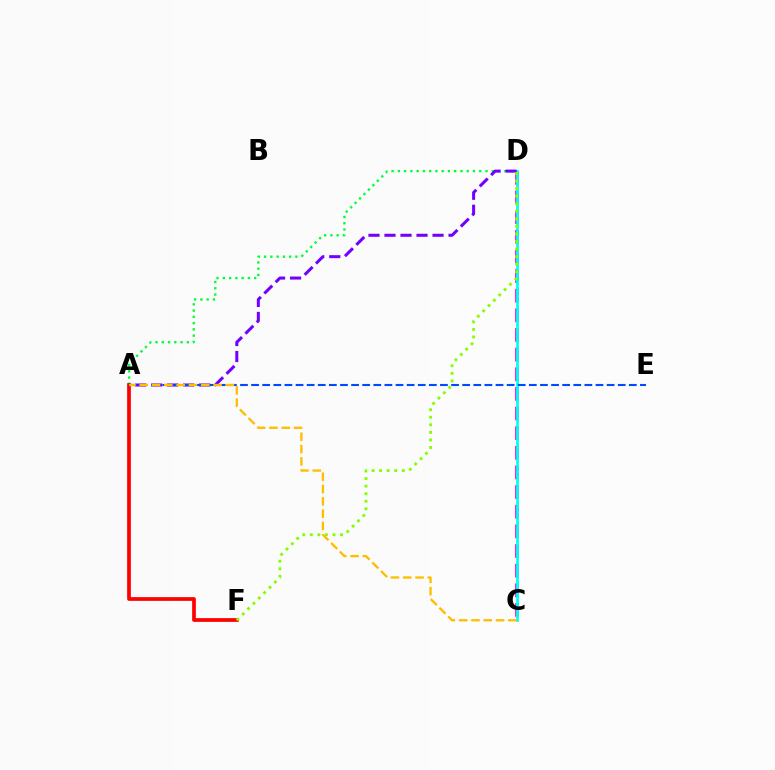{('C', 'D'): [{'color': '#ff00cf', 'line_style': 'dashed', 'thickness': 2.67}, {'color': '#00fff6', 'line_style': 'solid', 'thickness': 1.99}], ('A', 'D'): [{'color': '#00ff39', 'line_style': 'dotted', 'thickness': 1.7}, {'color': '#7200ff', 'line_style': 'dashed', 'thickness': 2.17}], ('A', 'F'): [{'color': '#ff0000', 'line_style': 'solid', 'thickness': 2.68}], ('A', 'E'): [{'color': '#004bff', 'line_style': 'dashed', 'thickness': 1.51}], ('A', 'C'): [{'color': '#ffbd00', 'line_style': 'dashed', 'thickness': 1.67}], ('D', 'F'): [{'color': '#84ff00', 'line_style': 'dotted', 'thickness': 2.05}]}